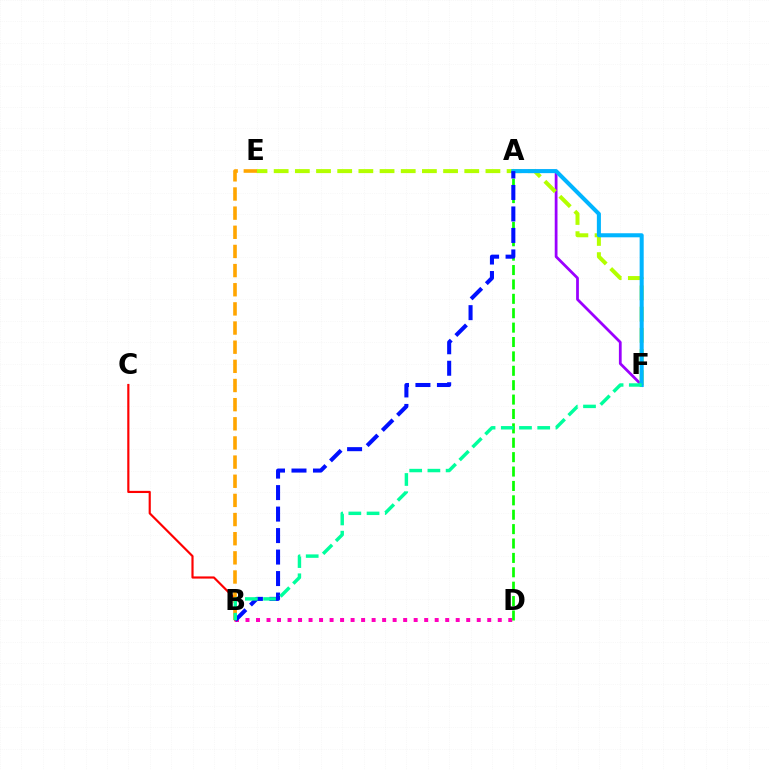{('B', 'C'): [{'color': '#ff0000', 'line_style': 'solid', 'thickness': 1.56}], ('A', 'F'): [{'color': '#9b00ff', 'line_style': 'solid', 'thickness': 1.99}, {'color': '#00b5ff', 'line_style': 'solid', 'thickness': 2.92}], ('E', 'F'): [{'color': '#b3ff00', 'line_style': 'dashed', 'thickness': 2.88}], ('B', 'D'): [{'color': '#ff00bd', 'line_style': 'dotted', 'thickness': 2.86}], ('A', 'D'): [{'color': '#08ff00', 'line_style': 'dashed', 'thickness': 1.96}], ('A', 'B'): [{'color': '#0010ff', 'line_style': 'dashed', 'thickness': 2.92}], ('B', 'E'): [{'color': '#ffa500', 'line_style': 'dashed', 'thickness': 2.6}], ('B', 'F'): [{'color': '#00ff9d', 'line_style': 'dashed', 'thickness': 2.48}]}